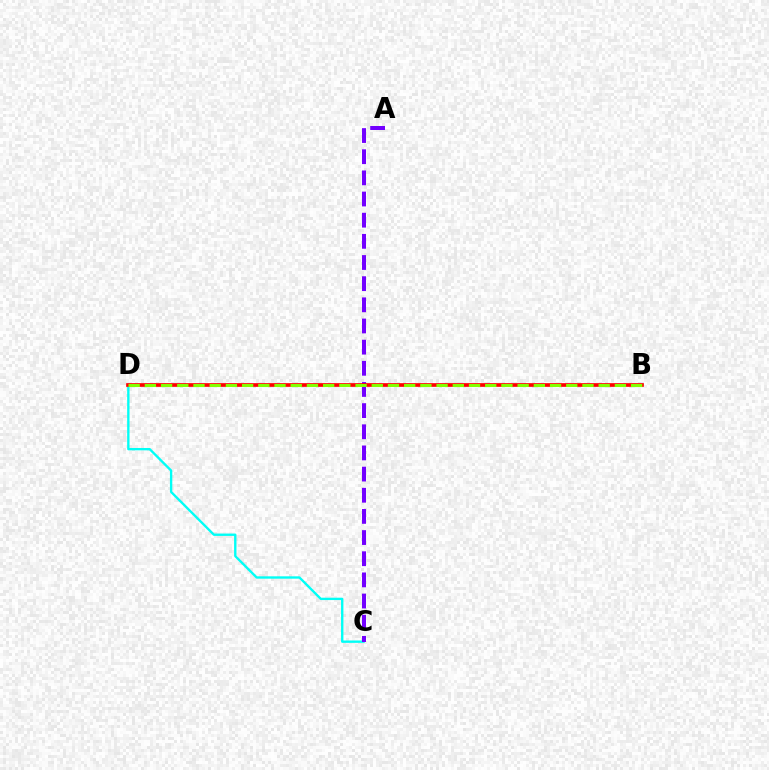{('C', 'D'): [{'color': '#00fff6', 'line_style': 'solid', 'thickness': 1.7}], ('A', 'C'): [{'color': '#7200ff', 'line_style': 'dashed', 'thickness': 2.87}], ('B', 'D'): [{'color': '#ff0000', 'line_style': 'solid', 'thickness': 2.65}, {'color': '#84ff00', 'line_style': 'dashed', 'thickness': 2.2}]}